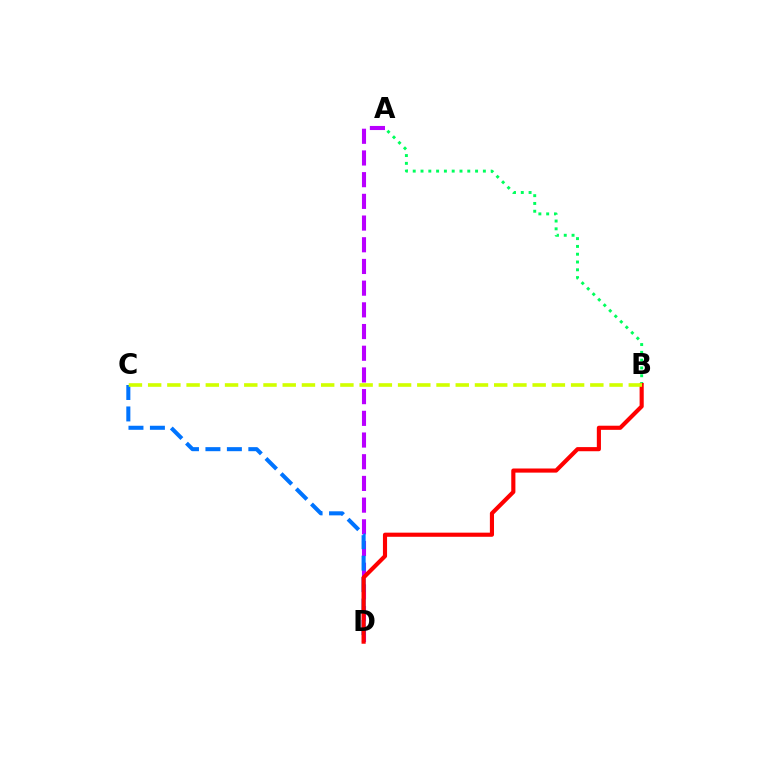{('A', 'B'): [{'color': '#00ff5c', 'line_style': 'dotted', 'thickness': 2.12}], ('A', 'D'): [{'color': '#b900ff', 'line_style': 'dashed', 'thickness': 2.95}], ('C', 'D'): [{'color': '#0074ff', 'line_style': 'dashed', 'thickness': 2.91}], ('B', 'D'): [{'color': '#ff0000', 'line_style': 'solid', 'thickness': 2.97}], ('B', 'C'): [{'color': '#d1ff00', 'line_style': 'dashed', 'thickness': 2.61}]}